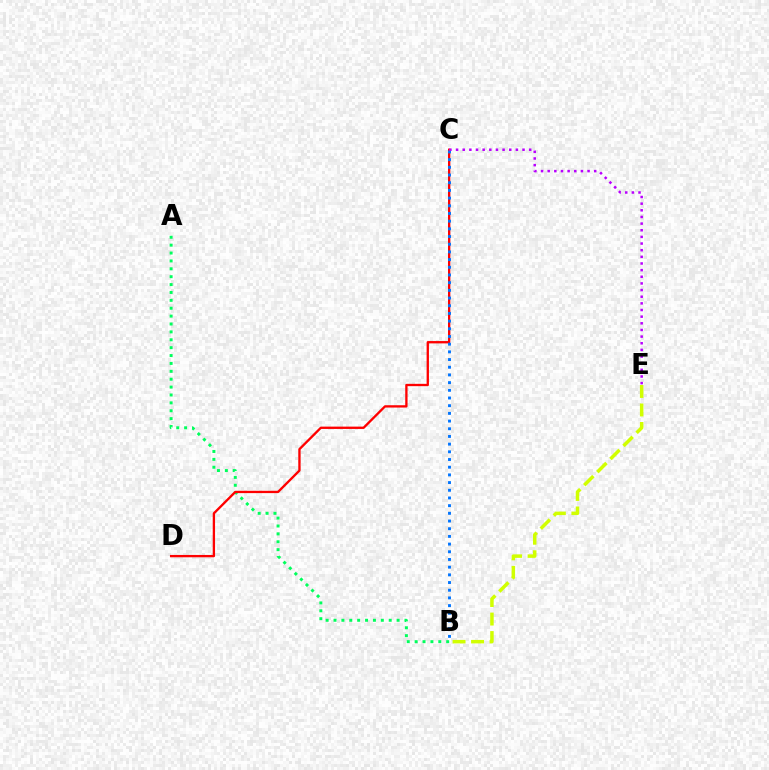{('A', 'B'): [{'color': '#00ff5c', 'line_style': 'dotted', 'thickness': 2.14}], ('C', 'D'): [{'color': '#ff0000', 'line_style': 'solid', 'thickness': 1.68}], ('B', 'E'): [{'color': '#d1ff00', 'line_style': 'dashed', 'thickness': 2.51}], ('B', 'C'): [{'color': '#0074ff', 'line_style': 'dotted', 'thickness': 2.09}], ('C', 'E'): [{'color': '#b900ff', 'line_style': 'dotted', 'thickness': 1.81}]}